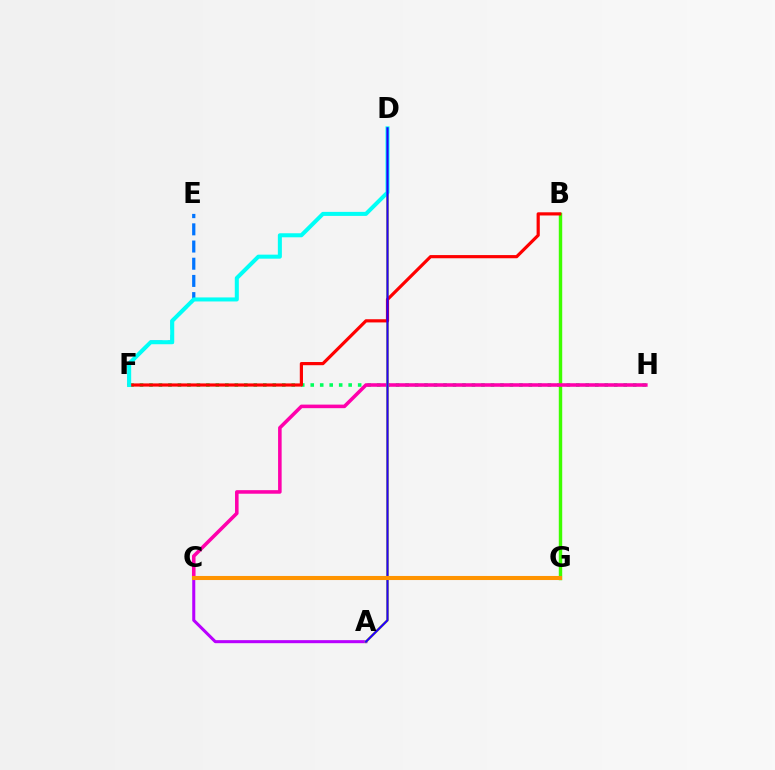{('E', 'F'): [{'color': '#0074ff', 'line_style': 'dashed', 'thickness': 2.34}], ('A', 'C'): [{'color': '#b900ff', 'line_style': 'solid', 'thickness': 2.19}], ('F', 'H'): [{'color': '#00ff5c', 'line_style': 'dotted', 'thickness': 2.58}], ('B', 'G'): [{'color': '#3dff00', 'line_style': 'solid', 'thickness': 2.46}], ('C', 'H'): [{'color': '#ff00ac', 'line_style': 'solid', 'thickness': 2.57}], ('A', 'D'): [{'color': '#d1ff00', 'line_style': 'solid', 'thickness': 1.87}, {'color': '#2500ff', 'line_style': 'solid', 'thickness': 1.6}], ('B', 'F'): [{'color': '#ff0000', 'line_style': 'solid', 'thickness': 2.29}], ('D', 'F'): [{'color': '#00fff6', 'line_style': 'solid', 'thickness': 2.9}], ('C', 'G'): [{'color': '#ff9400', 'line_style': 'solid', 'thickness': 2.93}]}